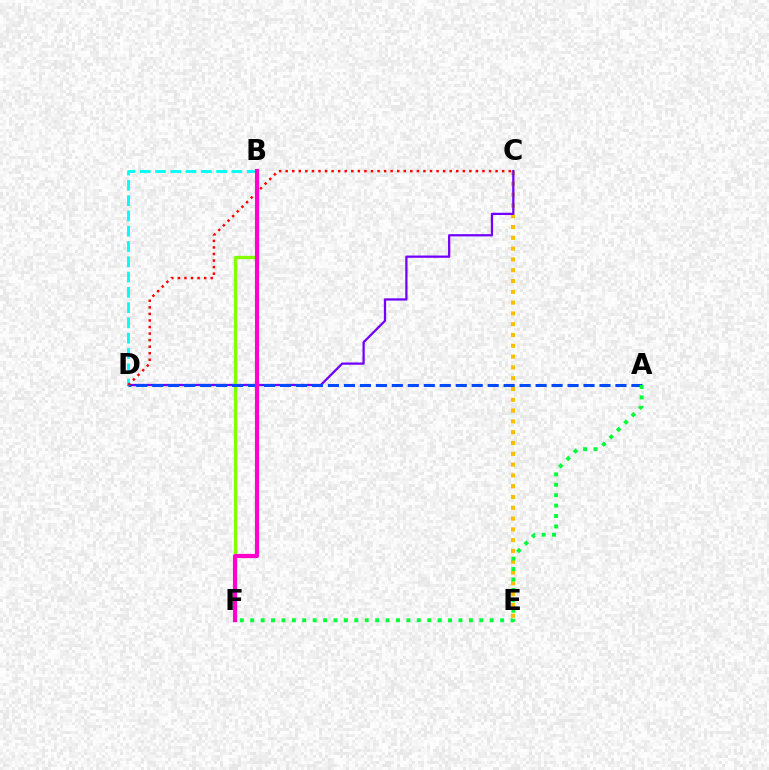{('C', 'E'): [{'color': '#ffbd00', 'line_style': 'dotted', 'thickness': 2.93}], ('C', 'D'): [{'color': '#7200ff', 'line_style': 'solid', 'thickness': 1.63}, {'color': '#ff0000', 'line_style': 'dotted', 'thickness': 1.78}], ('B', 'F'): [{'color': '#84ff00', 'line_style': 'solid', 'thickness': 2.35}, {'color': '#ff00cf', 'line_style': 'solid', 'thickness': 2.99}], ('A', 'D'): [{'color': '#004bff', 'line_style': 'dashed', 'thickness': 2.17}], ('B', 'D'): [{'color': '#00fff6', 'line_style': 'dashed', 'thickness': 2.08}], ('A', 'F'): [{'color': '#00ff39', 'line_style': 'dotted', 'thickness': 2.83}]}